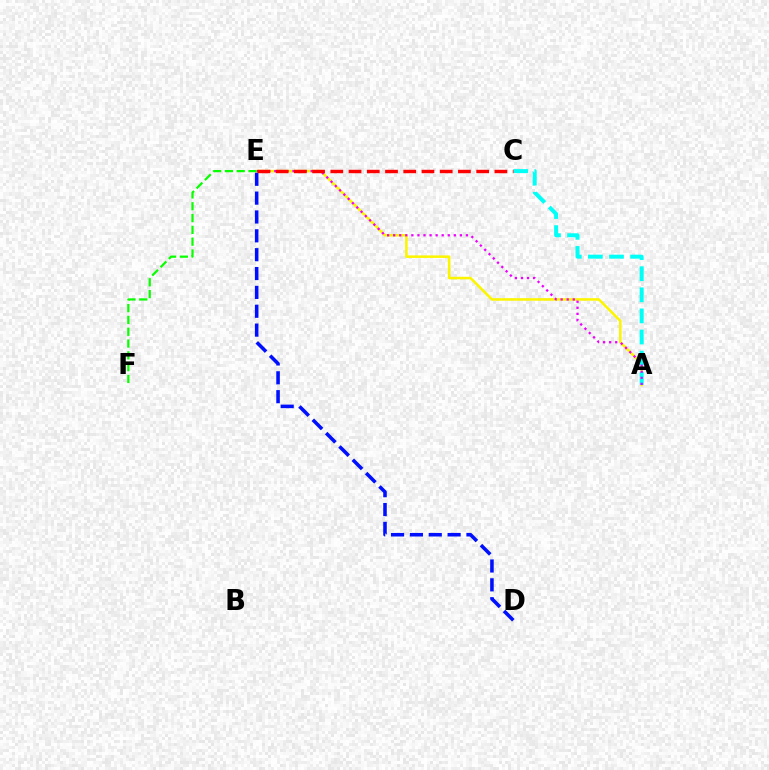{('A', 'E'): [{'color': '#fcf500', 'line_style': 'solid', 'thickness': 1.84}, {'color': '#ee00ff', 'line_style': 'dotted', 'thickness': 1.65}], ('D', 'E'): [{'color': '#0010ff', 'line_style': 'dashed', 'thickness': 2.56}], ('A', 'C'): [{'color': '#00fff6', 'line_style': 'dashed', 'thickness': 2.87}], ('E', 'F'): [{'color': '#08ff00', 'line_style': 'dashed', 'thickness': 1.6}], ('C', 'E'): [{'color': '#ff0000', 'line_style': 'dashed', 'thickness': 2.48}]}